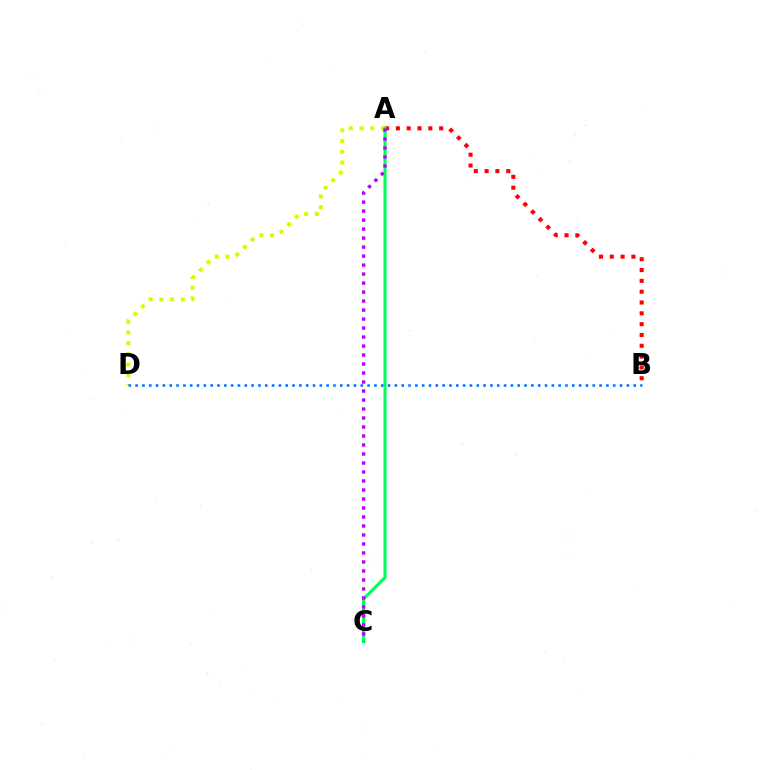{('A', 'D'): [{'color': '#d1ff00', 'line_style': 'dotted', 'thickness': 2.91}], ('A', 'B'): [{'color': '#ff0000', 'line_style': 'dotted', 'thickness': 2.94}], ('A', 'C'): [{'color': '#00ff5c', 'line_style': 'solid', 'thickness': 2.25}, {'color': '#b900ff', 'line_style': 'dotted', 'thickness': 2.44}], ('B', 'D'): [{'color': '#0074ff', 'line_style': 'dotted', 'thickness': 1.85}]}